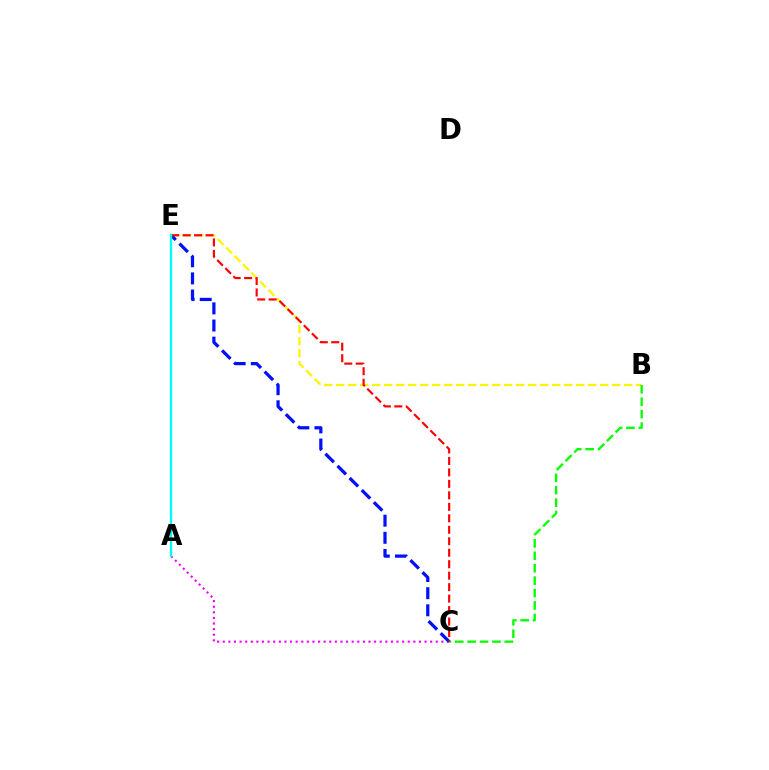{('B', 'E'): [{'color': '#fcf500', 'line_style': 'dashed', 'thickness': 1.63}], ('B', 'C'): [{'color': '#08ff00', 'line_style': 'dashed', 'thickness': 1.69}], ('A', 'C'): [{'color': '#ee00ff', 'line_style': 'dotted', 'thickness': 1.52}], ('C', 'E'): [{'color': '#0010ff', 'line_style': 'dashed', 'thickness': 2.33}, {'color': '#ff0000', 'line_style': 'dashed', 'thickness': 1.56}], ('A', 'E'): [{'color': '#00fff6', 'line_style': 'solid', 'thickness': 1.69}]}